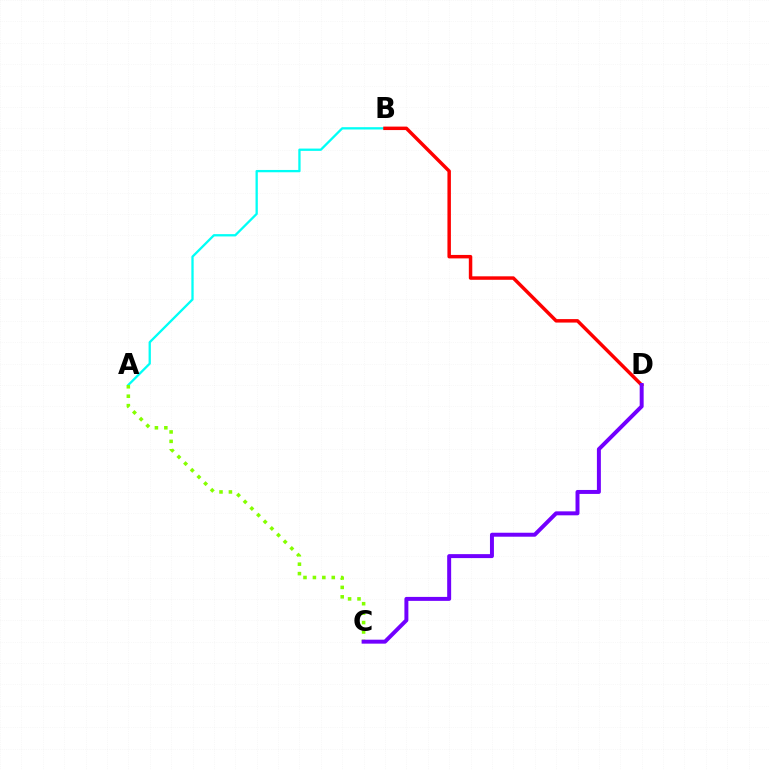{('A', 'B'): [{'color': '#00fff6', 'line_style': 'solid', 'thickness': 1.66}], ('B', 'D'): [{'color': '#ff0000', 'line_style': 'solid', 'thickness': 2.5}], ('A', 'C'): [{'color': '#84ff00', 'line_style': 'dotted', 'thickness': 2.56}], ('C', 'D'): [{'color': '#7200ff', 'line_style': 'solid', 'thickness': 2.85}]}